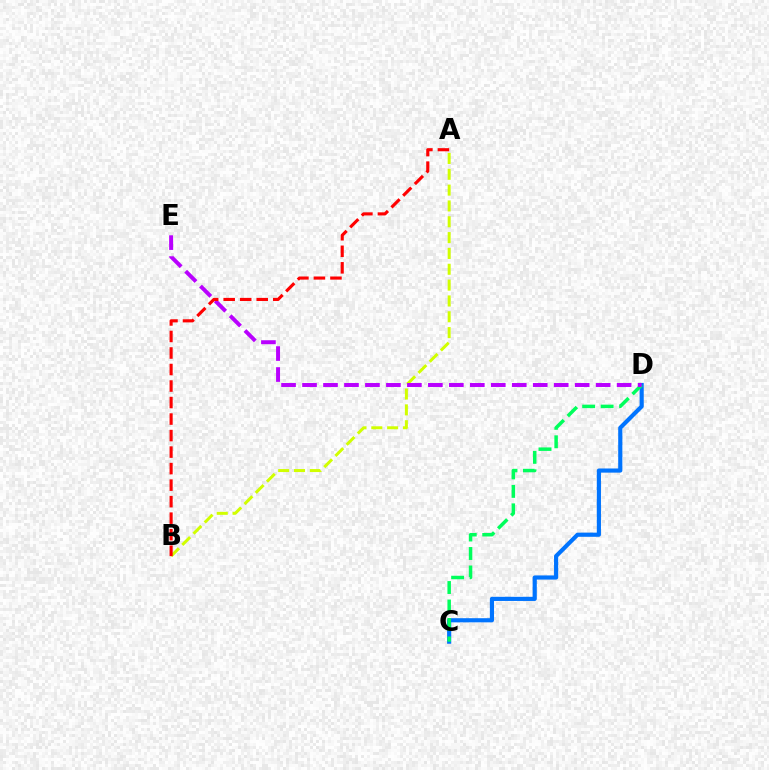{('A', 'B'): [{'color': '#d1ff00', 'line_style': 'dashed', 'thickness': 2.15}, {'color': '#ff0000', 'line_style': 'dashed', 'thickness': 2.24}], ('C', 'D'): [{'color': '#0074ff', 'line_style': 'solid', 'thickness': 2.99}, {'color': '#00ff5c', 'line_style': 'dashed', 'thickness': 2.51}], ('D', 'E'): [{'color': '#b900ff', 'line_style': 'dashed', 'thickness': 2.85}]}